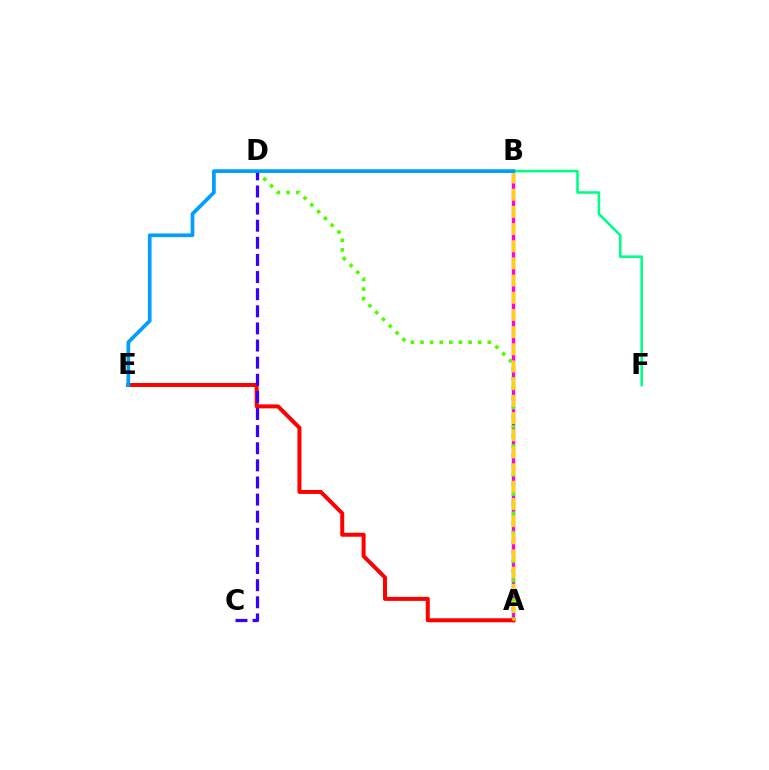{('A', 'B'): [{'color': '#ff00ed', 'line_style': 'solid', 'thickness': 2.45}, {'color': '#ffd500', 'line_style': 'dashed', 'thickness': 2.33}], ('A', 'D'): [{'color': '#4fff00', 'line_style': 'dotted', 'thickness': 2.61}], ('B', 'F'): [{'color': '#00ff86', 'line_style': 'solid', 'thickness': 1.85}], ('A', 'E'): [{'color': '#ff0000', 'line_style': 'solid', 'thickness': 2.86}], ('C', 'D'): [{'color': '#3700ff', 'line_style': 'dashed', 'thickness': 2.33}], ('B', 'E'): [{'color': '#009eff', 'line_style': 'solid', 'thickness': 2.67}]}